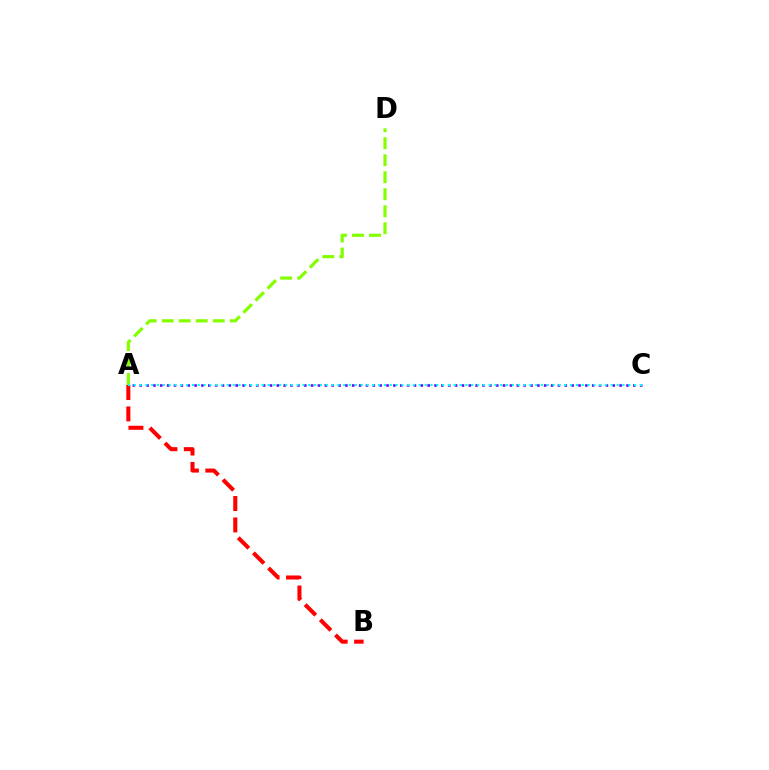{('A', 'D'): [{'color': '#84ff00', 'line_style': 'dashed', 'thickness': 2.31}], ('A', 'C'): [{'color': '#7200ff', 'line_style': 'dotted', 'thickness': 1.86}, {'color': '#00fff6', 'line_style': 'dotted', 'thickness': 1.58}], ('A', 'B'): [{'color': '#ff0000', 'line_style': 'dashed', 'thickness': 2.91}]}